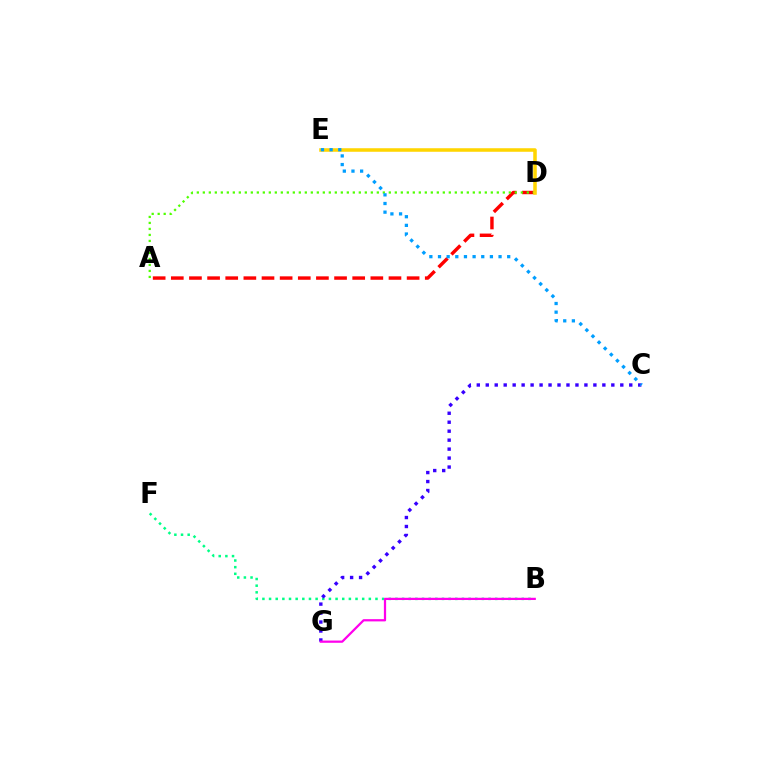{('A', 'D'): [{'color': '#ff0000', 'line_style': 'dashed', 'thickness': 2.46}, {'color': '#4fff00', 'line_style': 'dotted', 'thickness': 1.63}], ('B', 'F'): [{'color': '#00ff86', 'line_style': 'dotted', 'thickness': 1.81}], ('D', 'E'): [{'color': '#ffd500', 'line_style': 'solid', 'thickness': 2.55}], ('C', 'G'): [{'color': '#3700ff', 'line_style': 'dotted', 'thickness': 2.44}], ('B', 'G'): [{'color': '#ff00ed', 'line_style': 'solid', 'thickness': 1.61}], ('C', 'E'): [{'color': '#009eff', 'line_style': 'dotted', 'thickness': 2.35}]}